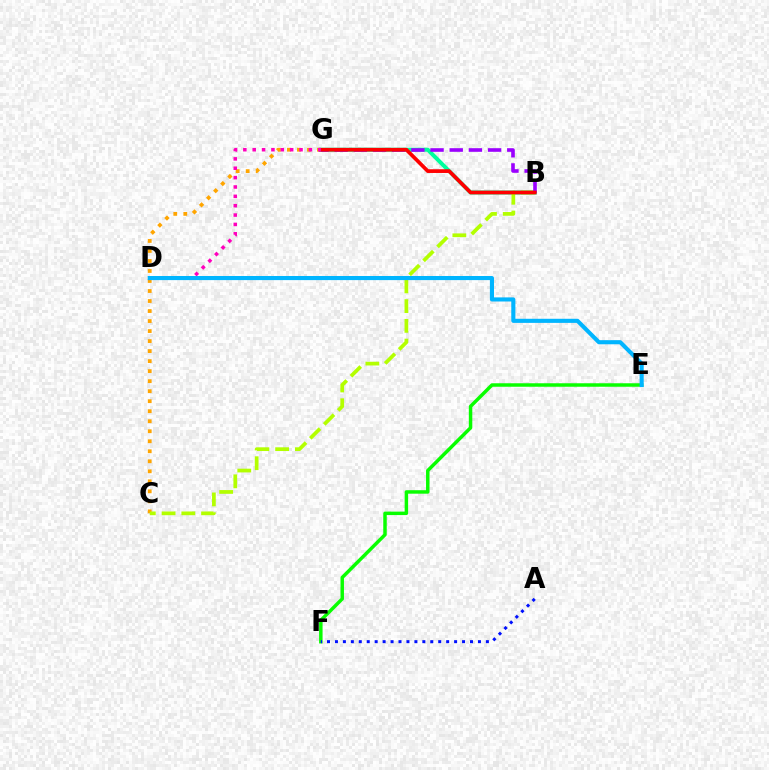{('C', 'G'): [{'color': '#ffa500', 'line_style': 'dotted', 'thickness': 2.72}], ('E', 'F'): [{'color': '#08ff00', 'line_style': 'solid', 'thickness': 2.5}], ('A', 'F'): [{'color': '#0010ff', 'line_style': 'dotted', 'thickness': 2.16}], ('B', 'G'): [{'color': '#00ff9d', 'line_style': 'solid', 'thickness': 2.87}, {'color': '#9b00ff', 'line_style': 'dashed', 'thickness': 2.61}, {'color': '#ff0000', 'line_style': 'solid', 'thickness': 2.68}], ('B', 'C'): [{'color': '#b3ff00', 'line_style': 'dashed', 'thickness': 2.68}], ('D', 'G'): [{'color': '#ff00bd', 'line_style': 'dotted', 'thickness': 2.54}], ('D', 'E'): [{'color': '#00b5ff', 'line_style': 'solid', 'thickness': 2.95}]}